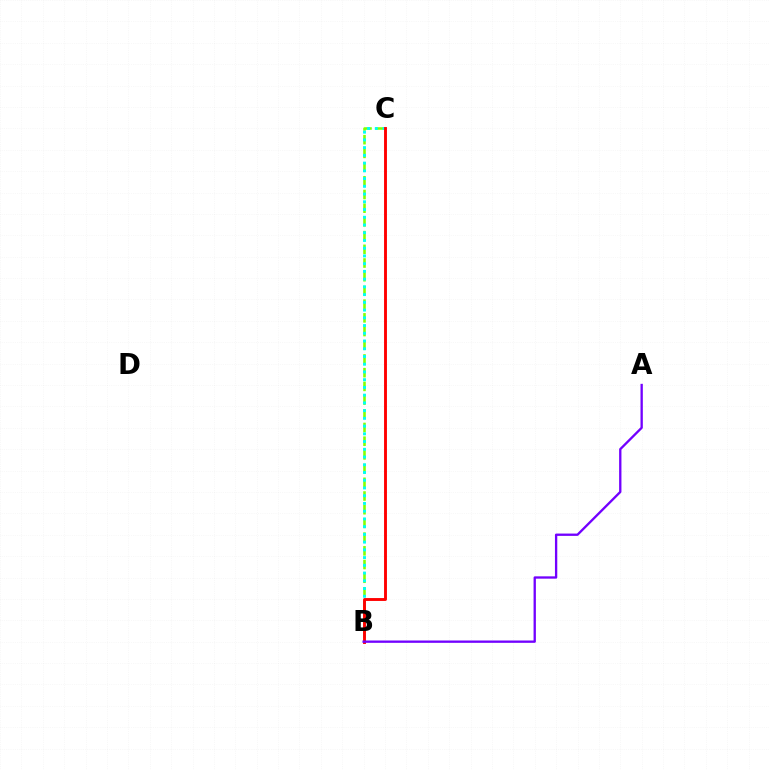{('B', 'C'): [{'color': '#84ff00', 'line_style': 'dashed', 'thickness': 1.86}, {'color': '#00fff6', 'line_style': 'dotted', 'thickness': 2.1}, {'color': '#ff0000', 'line_style': 'solid', 'thickness': 2.08}], ('A', 'B'): [{'color': '#7200ff', 'line_style': 'solid', 'thickness': 1.67}]}